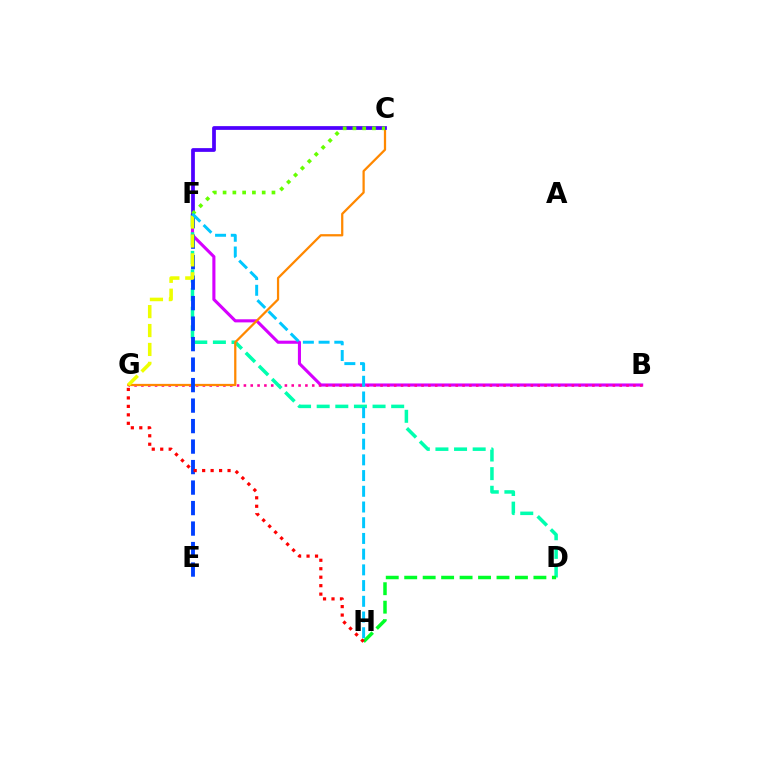{('B', 'F'): [{'color': '#d600ff', 'line_style': 'solid', 'thickness': 2.23}], ('B', 'G'): [{'color': '#ff00a0', 'line_style': 'dotted', 'thickness': 1.86}], ('D', 'F'): [{'color': '#00ffaf', 'line_style': 'dashed', 'thickness': 2.53}], ('C', 'G'): [{'color': '#ff8800', 'line_style': 'solid', 'thickness': 1.62}], ('E', 'F'): [{'color': '#003fff', 'line_style': 'dashed', 'thickness': 2.78}], ('C', 'F'): [{'color': '#4f00ff', 'line_style': 'solid', 'thickness': 2.7}, {'color': '#66ff00', 'line_style': 'dotted', 'thickness': 2.66}], ('D', 'H'): [{'color': '#00ff27', 'line_style': 'dashed', 'thickness': 2.51}], ('F', 'G'): [{'color': '#eeff00', 'line_style': 'dashed', 'thickness': 2.57}], ('G', 'H'): [{'color': '#ff0000', 'line_style': 'dotted', 'thickness': 2.3}], ('F', 'H'): [{'color': '#00c7ff', 'line_style': 'dashed', 'thickness': 2.14}]}